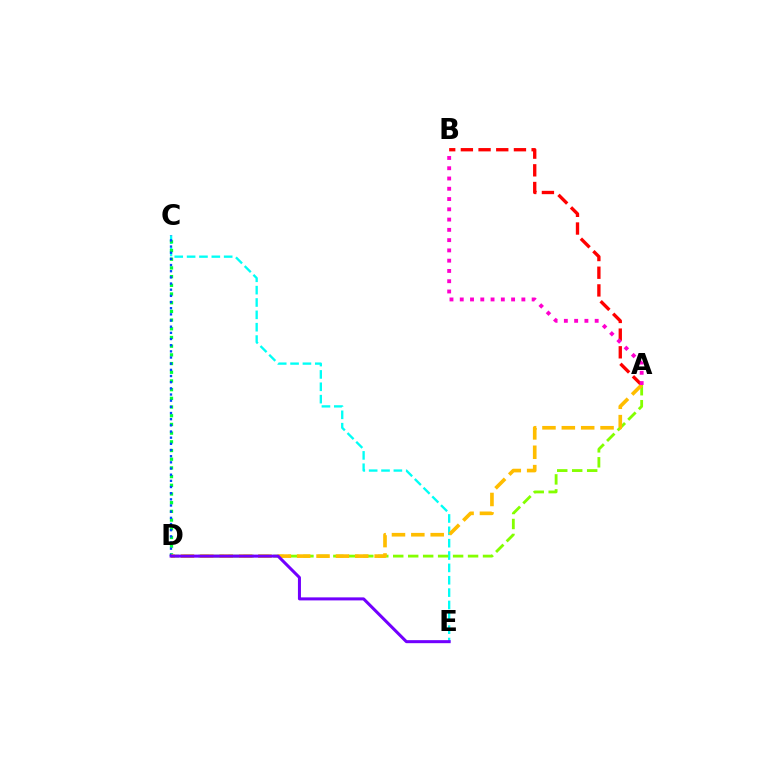{('C', 'E'): [{'color': '#00fff6', 'line_style': 'dashed', 'thickness': 1.68}], ('C', 'D'): [{'color': '#00ff39', 'line_style': 'dotted', 'thickness': 2.36}, {'color': '#004bff', 'line_style': 'dotted', 'thickness': 1.68}], ('A', 'B'): [{'color': '#ff0000', 'line_style': 'dashed', 'thickness': 2.4}, {'color': '#ff00cf', 'line_style': 'dotted', 'thickness': 2.79}], ('A', 'D'): [{'color': '#84ff00', 'line_style': 'dashed', 'thickness': 2.03}, {'color': '#ffbd00', 'line_style': 'dashed', 'thickness': 2.63}], ('D', 'E'): [{'color': '#7200ff', 'line_style': 'solid', 'thickness': 2.18}]}